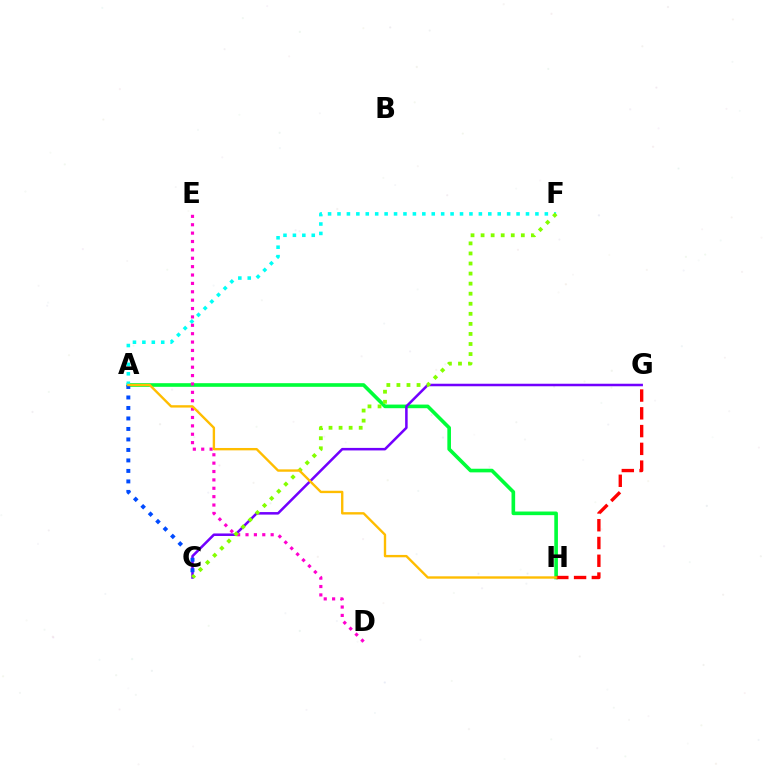{('A', 'H'): [{'color': '#00ff39', 'line_style': 'solid', 'thickness': 2.61}, {'color': '#ffbd00', 'line_style': 'solid', 'thickness': 1.71}], ('A', 'F'): [{'color': '#00fff6', 'line_style': 'dotted', 'thickness': 2.56}], ('C', 'G'): [{'color': '#7200ff', 'line_style': 'solid', 'thickness': 1.82}], ('A', 'C'): [{'color': '#004bff', 'line_style': 'dotted', 'thickness': 2.85}], ('D', 'E'): [{'color': '#ff00cf', 'line_style': 'dotted', 'thickness': 2.28}], ('G', 'H'): [{'color': '#ff0000', 'line_style': 'dashed', 'thickness': 2.41}], ('C', 'F'): [{'color': '#84ff00', 'line_style': 'dotted', 'thickness': 2.73}]}